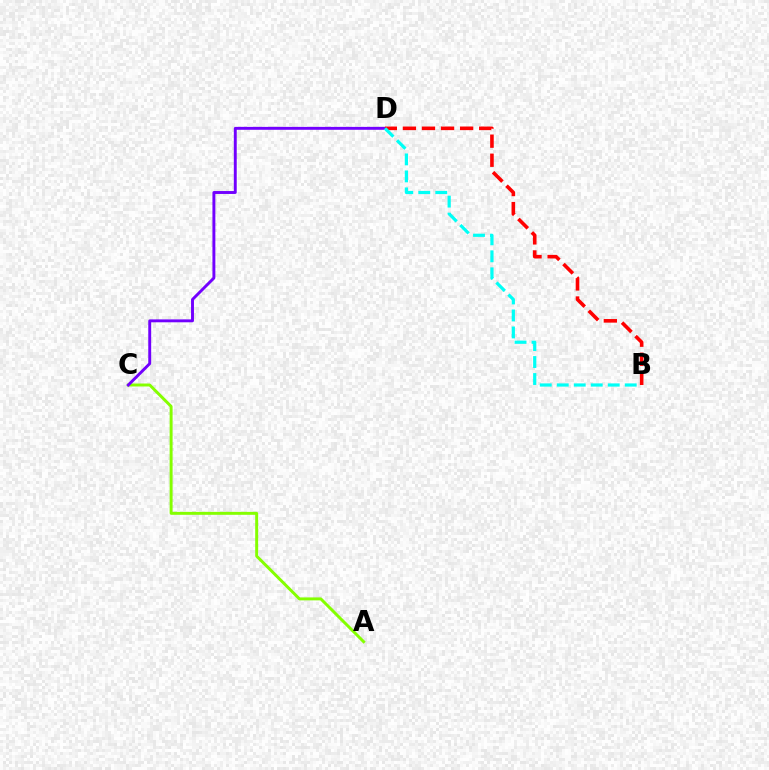{('A', 'C'): [{'color': '#84ff00', 'line_style': 'solid', 'thickness': 2.13}], ('C', 'D'): [{'color': '#7200ff', 'line_style': 'solid', 'thickness': 2.1}], ('B', 'D'): [{'color': '#ff0000', 'line_style': 'dashed', 'thickness': 2.59}, {'color': '#00fff6', 'line_style': 'dashed', 'thickness': 2.31}]}